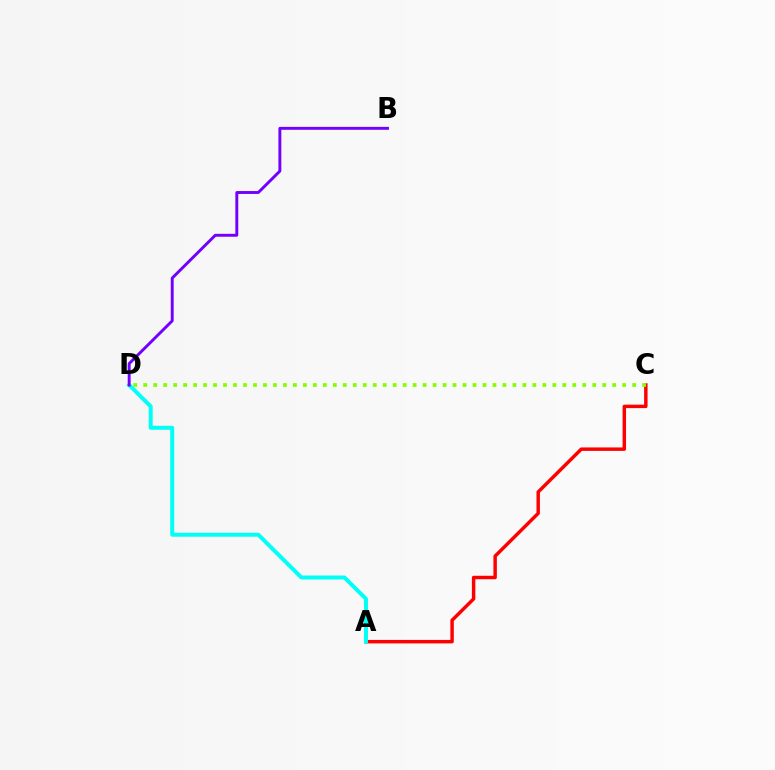{('A', 'C'): [{'color': '#ff0000', 'line_style': 'solid', 'thickness': 2.48}], ('A', 'D'): [{'color': '#00fff6', 'line_style': 'solid', 'thickness': 2.86}], ('B', 'D'): [{'color': '#7200ff', 'line_style': 'solid', 'thickness': 2.1}], ('C', 'D'): [{'color': '#84ff00', 'line_style': 'dotted', 'thickness': 2.71}]}